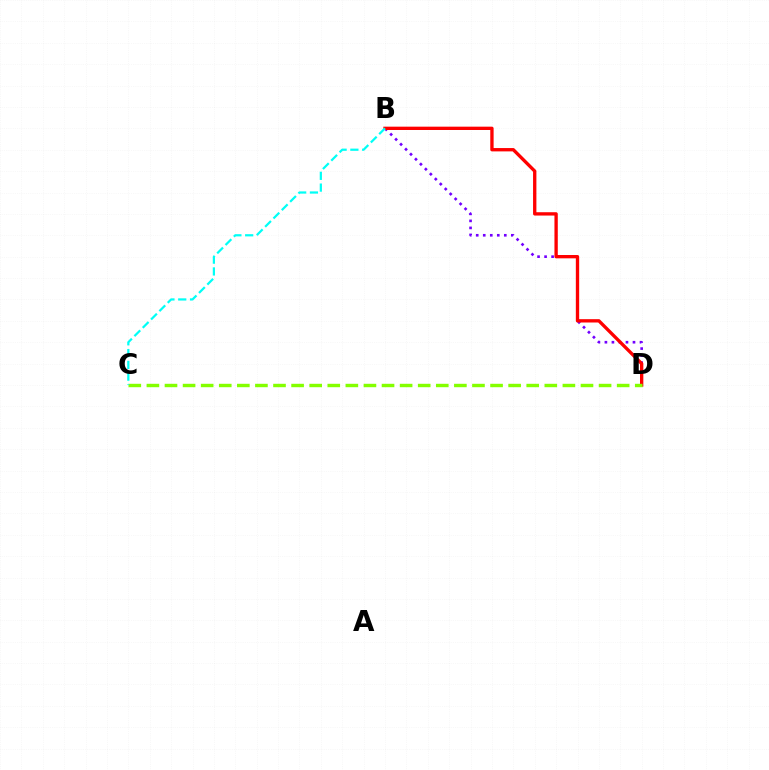{('B', 'D'): [{'color': '#7200ff', 'line_style': 'dotted', 'thickness': 1.91}, {'color': '#ff0000', 'line_style': 'solid', 'thickness': 2.4}], ('C', 'D'): [{'color': '#84ff00', 'line_style': 'dashed', 'thickness': 2.46}], ('B', 'C'): [{'color': '#00fff6', 'line_style': 'dashed', 'thickness': 1.6}]}